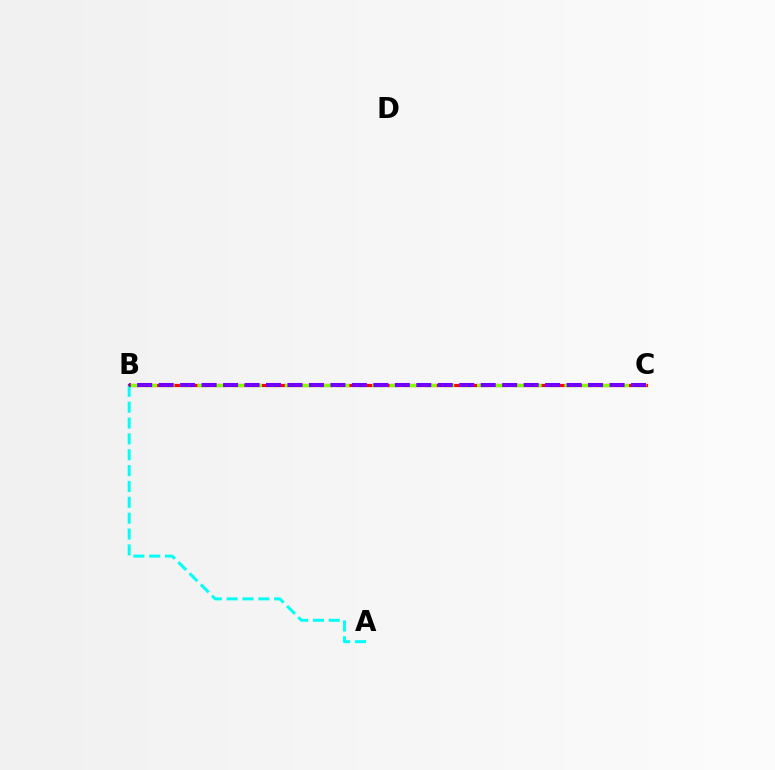{('B', 'C'): [{'color': '#ff0000', 'line_style': 'solid', 'thickness': 2.29}, {'color': '#84ff00', 'line_style': 'dashed', 'thickness': 2.37}, {'color': '#7200ff', 'line_style': 'dashed', 'thickness': 2.92}], ('A', 'B'): [{'color': '#00fff6', 'line_style': 'dashed', 'thickness': 2.15}]}